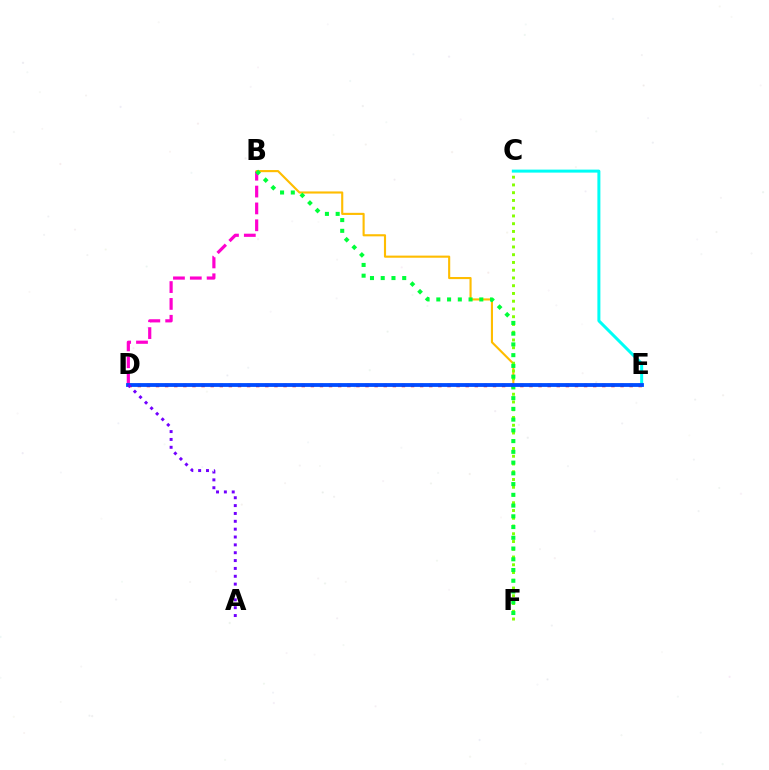{('B', 'D'): [{'color': '#ff00cf', 'line_style': 'dashed', 'thickness': 2.29}], ('B', 'E'): [{'color': '#ffbd00', 'line_style': 'solid', 'thickness': 1.53}], ('C', 'F'): [{'color': '#84ff00', 'line_style': 'dotted', 'thickness': 2.11}], ('D', 'E'): [{'color': '#ff0000', 'line_style': 'dotted', 'thickness': 2.47}, {'color': '#004bff', 'line_style': 'solid', 'thickness': 2.74}], ('C', 'E'): [{'color': '#00fff6', 'line_style': 'solid', 'thickness': 2.16}], ('B', 'F'): [{'color': '#00ff39', 'line_style': 'dotted', 'thickness': 2.92}], ('A', 'D'): [{'color': '#7200ff', 'line_style': 'dotted', 'thickness': 2.13}]}